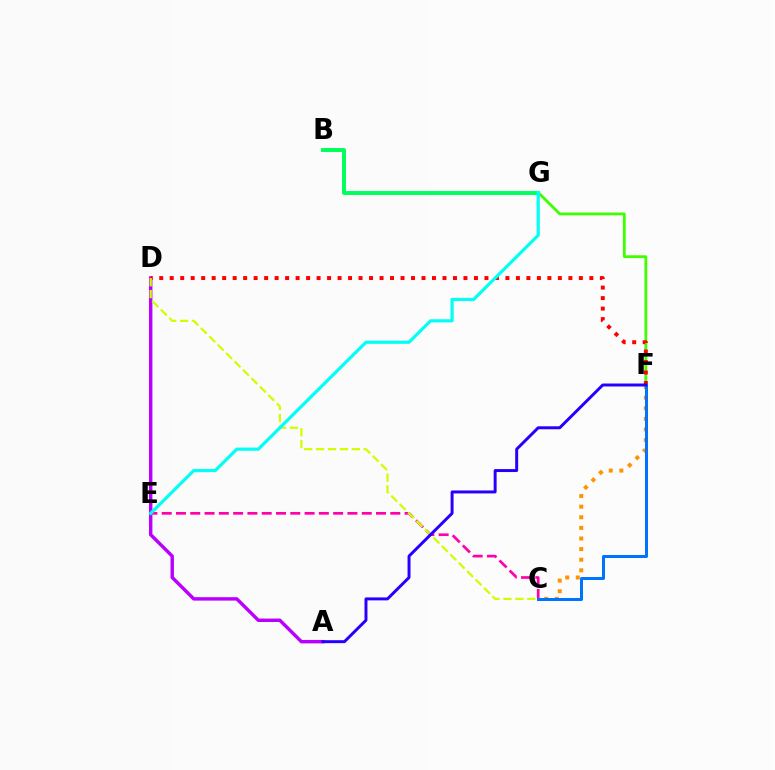{('C', 'F'): [{'color': '#ff9400', 'line_style': 'dotted', 'thickness': 2.88}, {'color': '#0074ff', 'line_style': 'solid', 'thickness': 2.15}], ('A', 'D'): [{'color': '#b900ff', 'line_style': 'solid', 'thickness': 2.47}], ('C', 'E'): [{'color': '#ff00ac', 'line_style': 'dashed', 'thickness': 1.94}], ('F', 'G'): [{'color': '#3dff00', 'line_style': 'solid', 'thickness': 2.0}], ('D', 'F'): [{'color': '#ff0000', 'line_style': 'dotted', 'thickness': 2.85}], ('C', 'D'): [{'color': '#d1ff00', 'line_style': 'dashed', 'thickness': 1.62}], ('B', 'G'): [{'color': '#00ff5c', 'line_style': 'solid', 'thickness': 2.83}], ('E', 'G'): [{'color': '#00fff6', 'line_style': 'solid', 'thickness': 2.29}], ('A', 'F'): [{'color': '#2500ff', 'line_style': 'solid', 'thickness': 2.13}]}